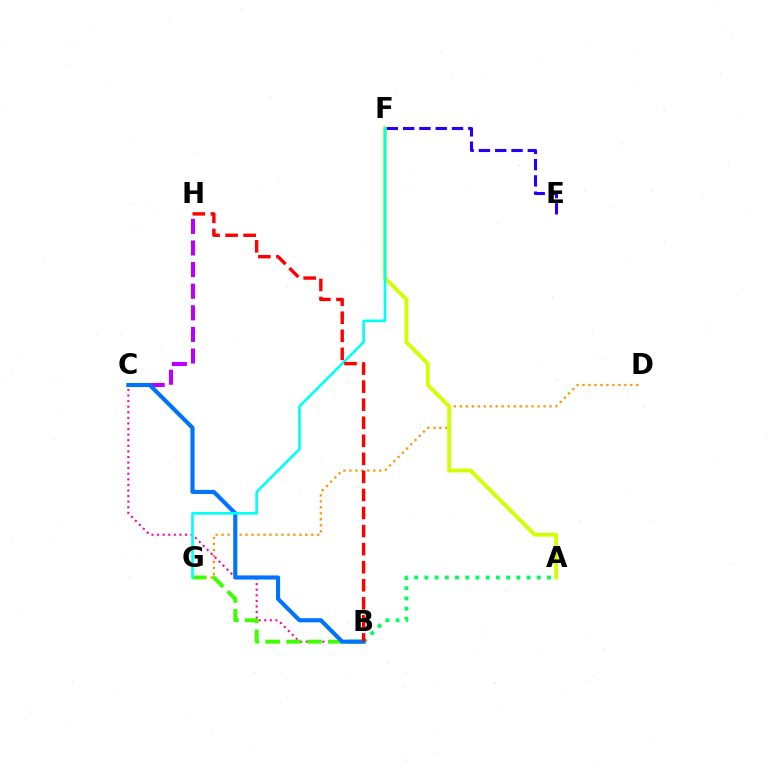{('D', 'G'): [{'color': '#ff9400', 'line_style': 'dotted', 'thickness': 1.62}], ('C', 'H'): [{'color': '#b900ff', 'line_style': 'dashed', 'thickness': 2.94}], ('A', 'B'): [{'color': '#00ff5c', 'line_style': 'dotted', 'thickness': 2.78}], ('B', 'C'): [{'color': '#ff00ac', 'line_style': 'dotted', 'thickness': 1.52}, {'color': '#0074ff', 'line_style': 'solid', 'thickness': 2.97}], ('B', 'G'): [{'color': '#3dff00', 'line_style': 'dashed', 'thickness': 2.84}], ('A', 'F'): [{'color': '#d1ff00', 'line_style': 'solid', 'thickness': 2.75}], ('E', 'F'): [{'color': '#2500ff', 'line_style': 'dashed', 'thickness': 2.21}], ('F', 'G'): [{'color': '#00fff6', 'line_style': 'solid', 'thickness': 1.89}], ('B', 'H'): [{'color': '#ff0000', 'line_style': 'dashed', 'thickness': 2.45}]}